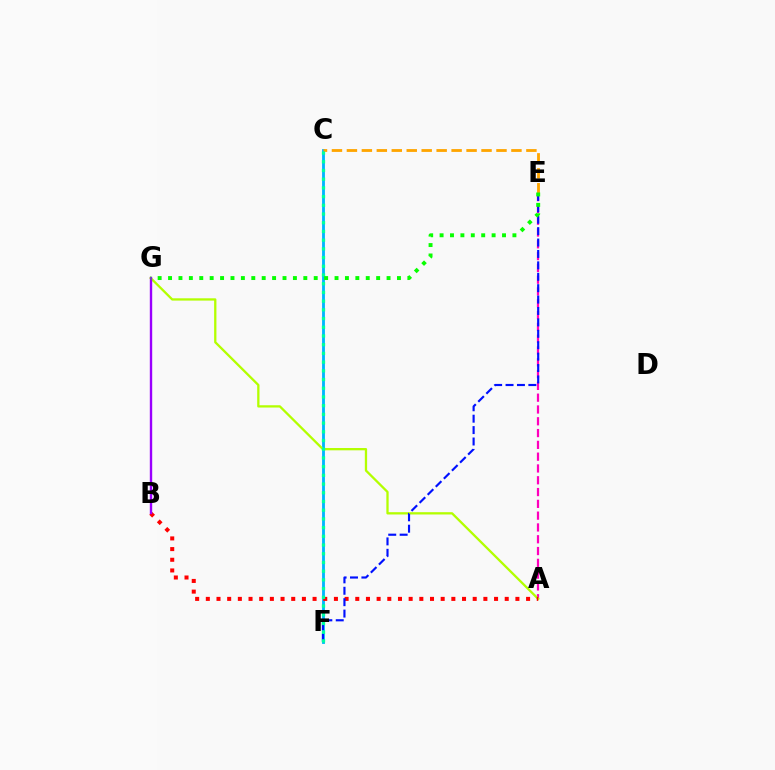{('C', 'F'): [{'color': '#00b5ff', 'line_style': 'solid', 'thickness': 2.04}, {'color': '#00ff9d', 'line_style': 'dotted', 'thickness': 2.37}], ('A', 'E'): [{'color': '#ff00bd', 'line_style': 'dashed', 'thickness': 1.6}], ('A', 'G'): [{'color': '#b3ff00', 'line_style': 'solid', 'thickness': 1.65}], ('A', 'B'): [{'color': '#ff0000', 'line_style': 'dotted', 'thickness': 2.9}], ('E', 'F'): [{'color': '#0010ff', 'line_style': 'dashed', 'thickness': 1.55}], ('C', 'E'): [{'color': '#ffa500', 'line_style': 'dashed', 'thickness': 2.03}], ('B', 'G'): [{'color': '#9b00ff', 'line_style': 'solid', 'thickness': 1.72}], ('E', 'G'): [{'color': '#08ff00', 'line_style': 'dotted', 'thickness': 2.83}]}